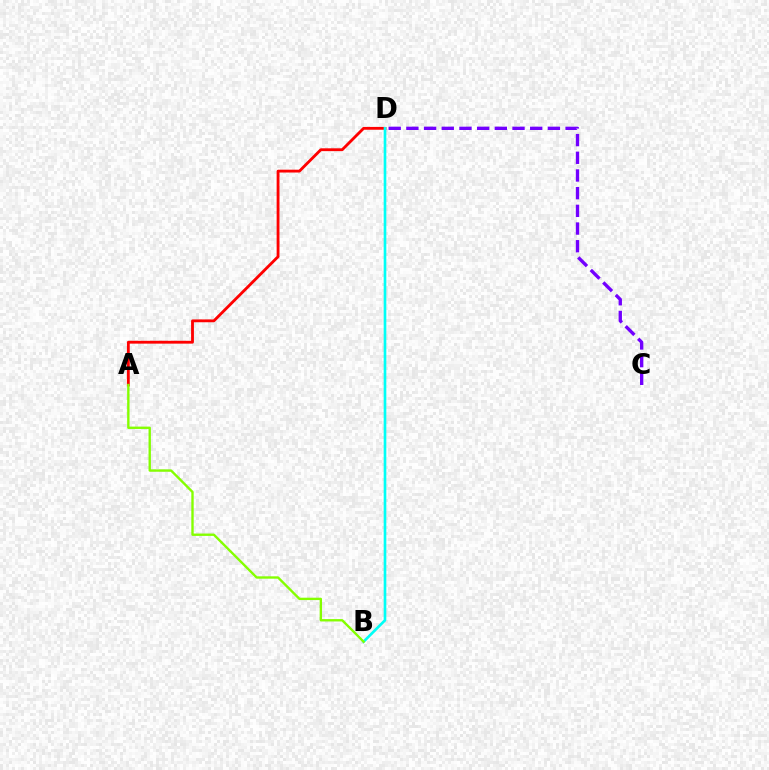{('A', 'D'): [{'color': '#ff0000', 'line_style': 'solid', 'thickness': 2.04}], ('C', 'D'): [{'color': '#7200ff', 'line_style': 'dashed', 'thickness': 2.4}], ('B', 'D'): [{'color': '#00fff6', 'line_style': 'solid', 'thickness': 1.91}], ('A', 'B'): [{'color': '#84ff00', 'line_style': 'solid', 'thickness': 1.71}]}